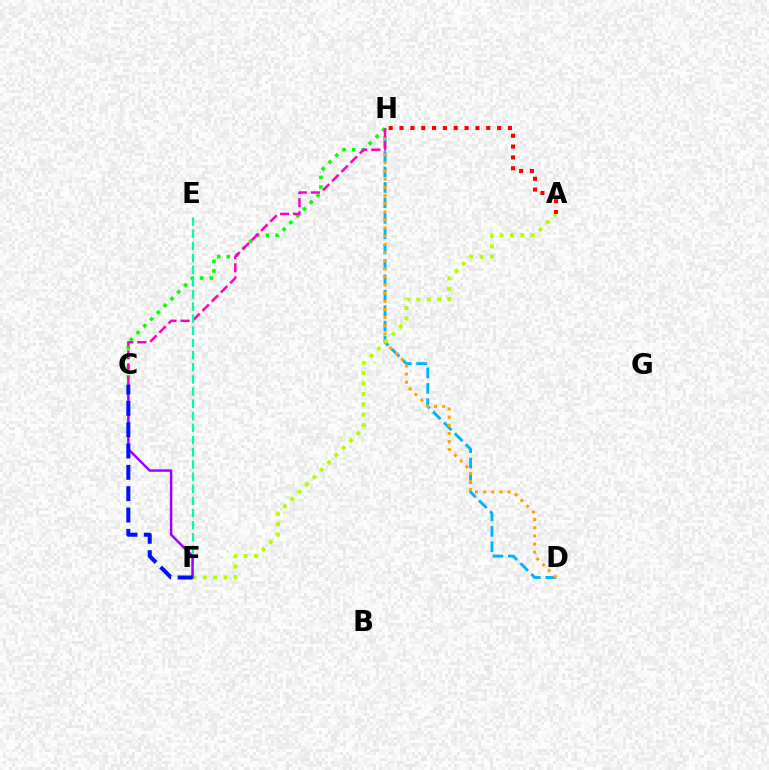{('D', 'H'): [{'color': '#00b5ff', 'line_style': 'dashed', 'thickness': 2.09}, {'color': '#ffa500', 'line_style': 'dotted', 'thickness': 2.21}], ('A', 'F'): [{'color': '#b3ff00', 'line_style': 'dotted', 'thickness': 2.81}], ('C', 'H'): [{'color': '#08ff00', 'line_style': 'dotted', 'thickness': 2.61}, {'color': '#ff00bd', 'line_style': 'dashed', 'thickness': 1.77}], ('E', 'F'): [{'color': '#00ff9d', 'line_style': 'dashed', 'thickness': 1.65}], ('A', 'H'): [{'color': '#ff0000', 'line_style': 'dotted', 'thickness': 2.94}], ('C', 'F'): [{'color': '#9b00ff', 'line_style': 'solid', 'thickness': 1.75}, {'color': '#0010ff', 'line_style': 'dashed', 'thickness': 2.9}]}